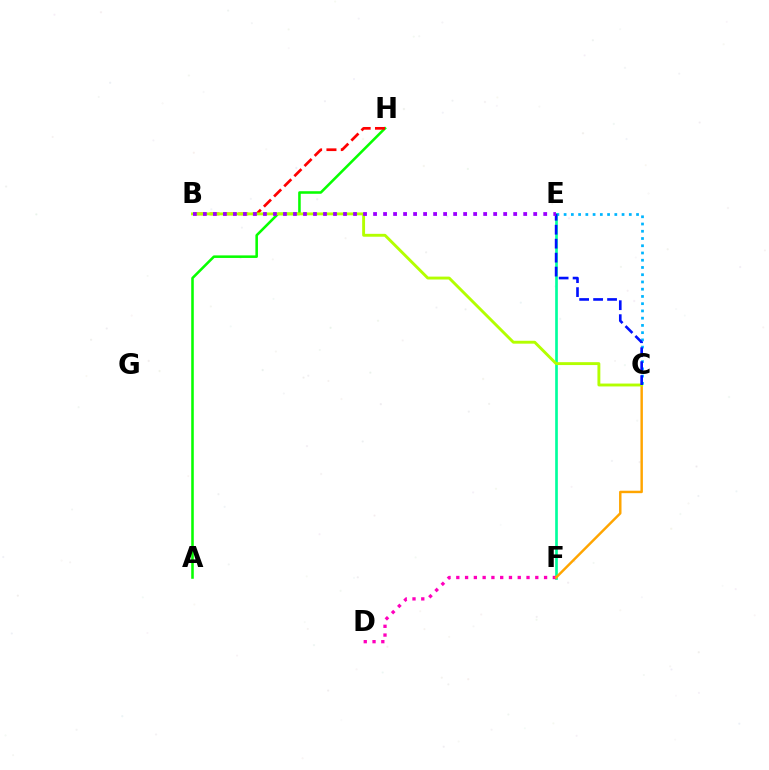{('C', 'E'): [{'color': '#00b5ff', 'line_style': 'dotted', 'thickness': 1.97}, {'color': '#0010ff', 'line_style': 'dashed', 'thickness': 1.9}], ('E', 'F'): [{'color': '#00ff9d', 'line_style': 'solid', 'thickness': 1.92}], ('A', 'H'): [{'color': '#08ff00', 'line_style': 'solid', 'thickness': 1.84}], ('B', 'H'): [{'color': '#ff0000', 'line_style': 'dashed', 'thickness': 1.95}], ('D', 'F'): [{'color': '#ff00bd', 'line_style': 'dotted', 'thickness': 2.38}], ('C', 'F'): [{'color': '#ffa500', 'line_style': 'solid', 'thickness': 1.77}], ('B', 'C'): [{'color': '#b3ff00', 'line_style': 'solid', 'thickness': 2.08}], ('B', 'E'): [{'color': '#9b00ff', 'line_style': 'dotted', 'thickness': 2.72}]}